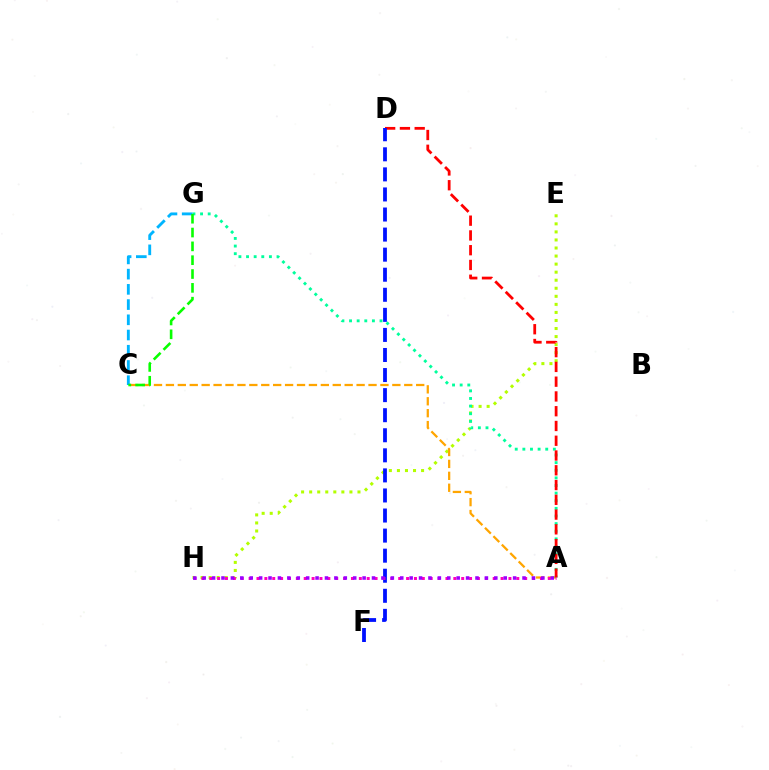{('E', 'H'): [{'color': '#b3ff00', 'line_style': 'dotted', 'thickness': 2.19}], ('A', 'C'): [{'color': '#ffa500', 'line_style': 'dashed', 'thickness': 1.62}], ('A', 'G'): [{'color': '#00ff9d', 'line_style': 'dotted', 'thickness': 2.07}], ('A', 'D'): [{'color': '#ff0000', 'line_style': 'dashed', 'thickness': 2.01}], ('D', 'F'): [{'color': '#0010ff', 'line_style': 'dashed', 'thickness': 2.73}], ('A', 'H'): [{'color': '#ff00bd', 'line_style': 'dotted', 'thickness': 2.14}, {'color': '#9b00ff', 'line_style': 'dotted', 'thickness': 2.56}], ('C', 'G'): [{'color': '#00b5ff', 'line_style': 'dashed', 'thickness': 2.07}, {'color': '#08ff00', 'line_style': 'dashed', 'thickness': 1.88}]}